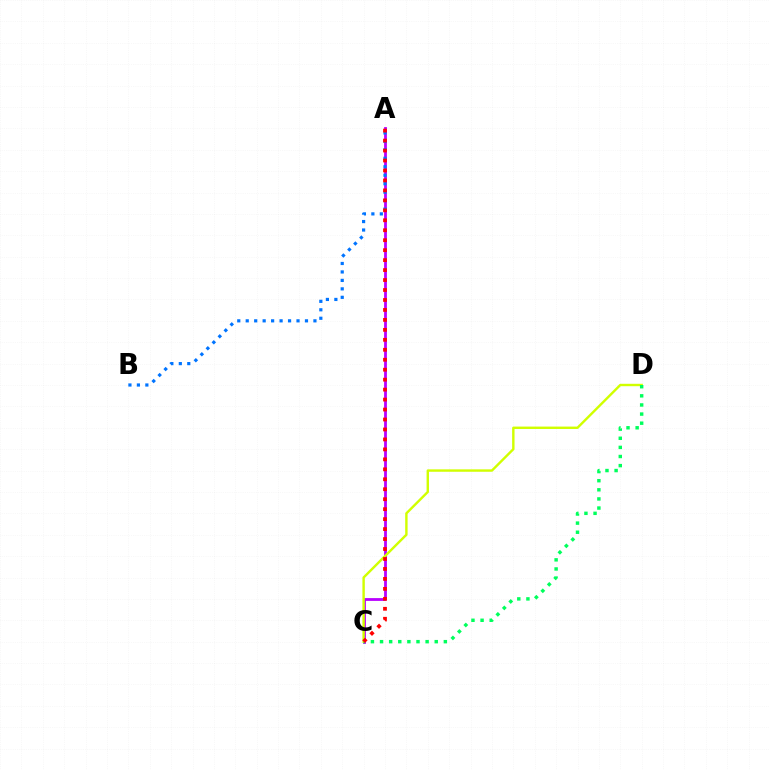{('A', 'C'): [{'color': '#b900ff', 'line_style': 'solid', 'thickness': 2.02}, {'color': '#ff0000', 'line_style': 'dotted', 'thickness': 2.71}], ('C', 'D'): [{'color': '#d1ff00', 'line_style': 'solid', 'thickness': 1.73}, {'color': '#00ff5c', 'line_style': 'dotted', 'thickness': 2.48}], ('A', 'B'): [{'color': '#0074ff', 'line_style': 'dotted', 'thickness': 2.3}]}